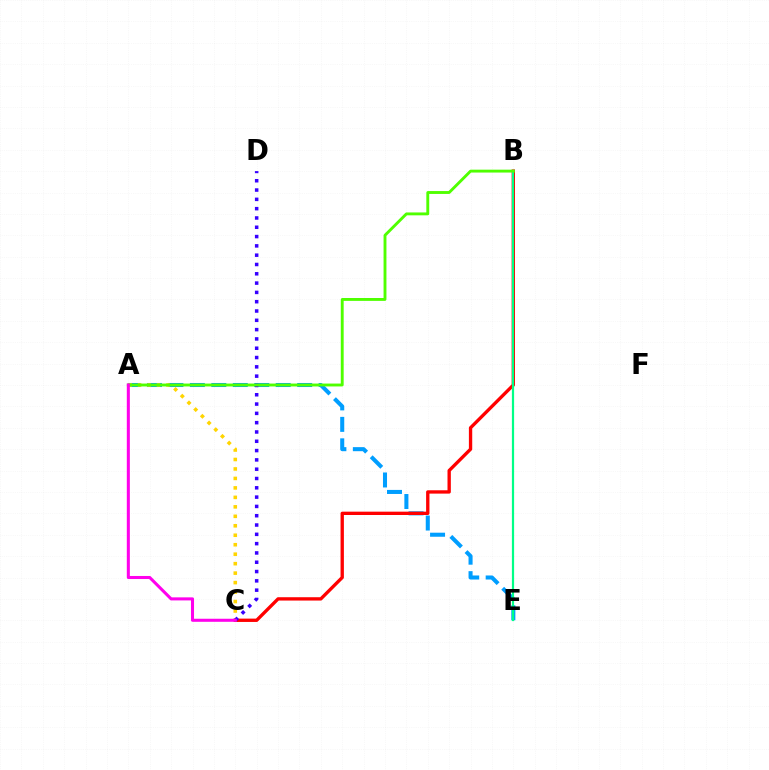{('A', 'E'): [{'color': '#009eff', 'line_style': 'dashed', 'thickness': 2.92}], ('A', 'C'): [{'color': '#ffd500', 'line_style': 'dotted', 'thickness': 2.57}, {'color': '#ff00ed', 'line_style': 'solid', 'thickness': 2.2}], ('B', 'C'): [{'color': '#ff0000', 'line_style': 'solid', 'thickness': 2.4}], ('C', 'D'): [{'color': '#3700ff', 'line_style': 'dotted', 'thickness': 2.53}], ('B', 'E'): [{'color': '#00ff86', 'line_style': 'solid', 'thickness': 1.59}], ('A', 'B'): [{'color': '#4fff00', 'line_style': 'solid', 'thickness': 2.07}]}